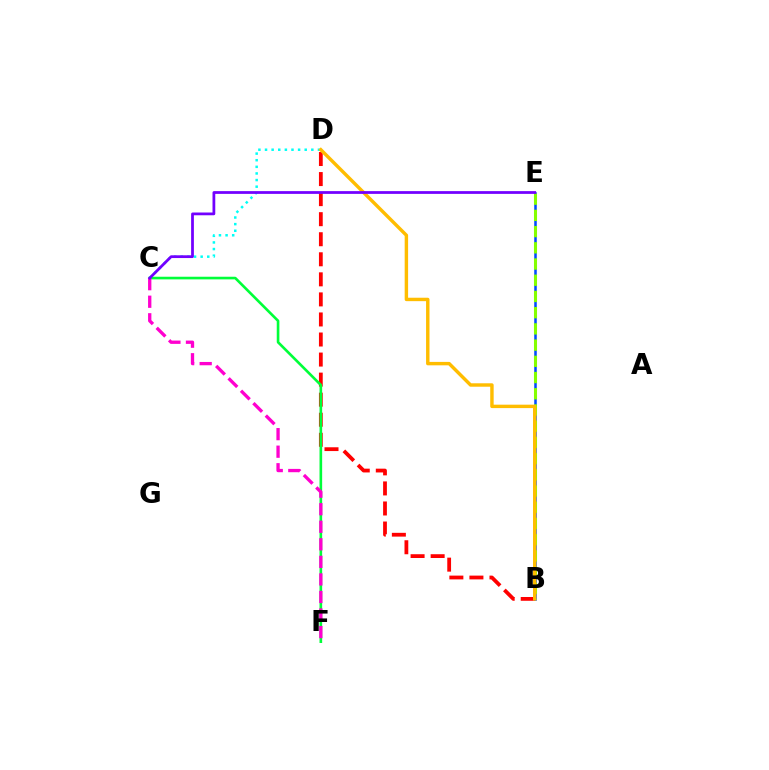{('B', 'E'): [{'color': '#004bff', 'line_style': 'solid', 'thickness': 1.83}, {'color': '#84ff00', 'line_style': 'dashed', 'thickness': 2.2}], ('C', 'D'): [{'color': '#00fff6', 'line_style': 'dotted', 'thickness': 1.8}], ('B', 'D'): [{'color': '#ff0000', 'line_style': 'dashed', 'thickness': 2.72}, {'color': '#ffbd00', 'line_style': 'solid', 'thickness': 2.47}], ('C', 'F'): [{'color': '#00ff39', 'line_style': 'solid', 'thickness': 1.9}, {'color': '#ff00cf', 'line_style': 'dashed', 'thickness': 2.38}], ('C', 'E'): [{'color': '#7200ff', 'line_style': 'solid', 'thickness': 1.99}]}